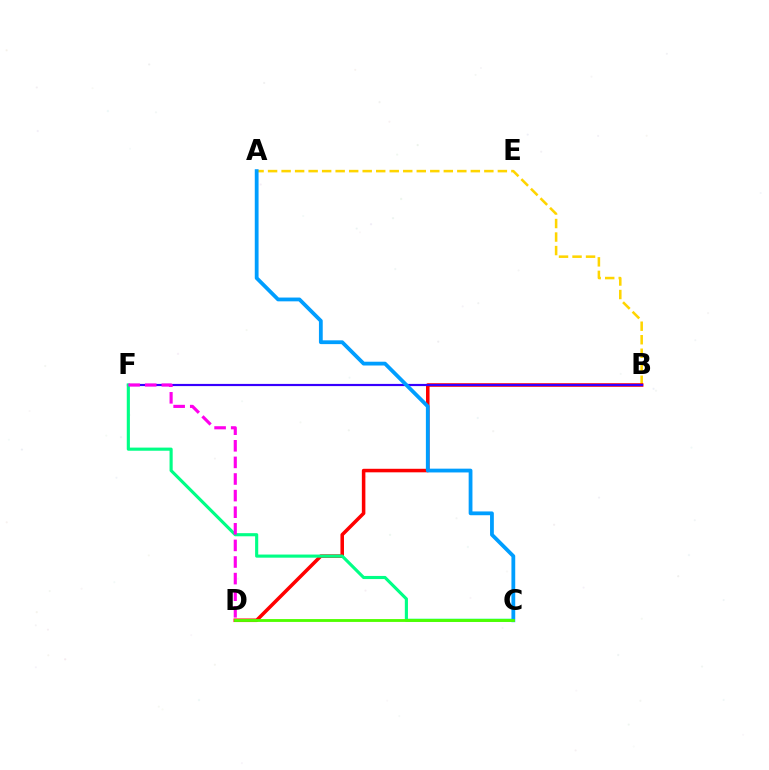{('A', 'B'): [{'color': '#ffd500', 'line_style': 'dashed', 'thickness': 1.84}], ('B', 'D'): [{'color': '#ff0000', 'line_style': 'solid', 'thickness': 2.54}], ('B', 'F'): [{'color': '#3700ff', 'line_style': 'solid', 'thickness': 1.58}], ('C', 'F'): [{'color': '#00ff86', 'line_style': 'solid', 'thickness': 2.25}], ('A', 'C'): [{'color': '#009eff', 'line_style': 'solid', 'thickness': 2.73}], ('C', 'D'): [{'color': '#4fff00', 'line_style': 'solid', 'thickness': 2.05}], ('D', 'F'): [{'color': '#ff00ed', 'line_style': 'dashed', 'thickness': 2.26}]}